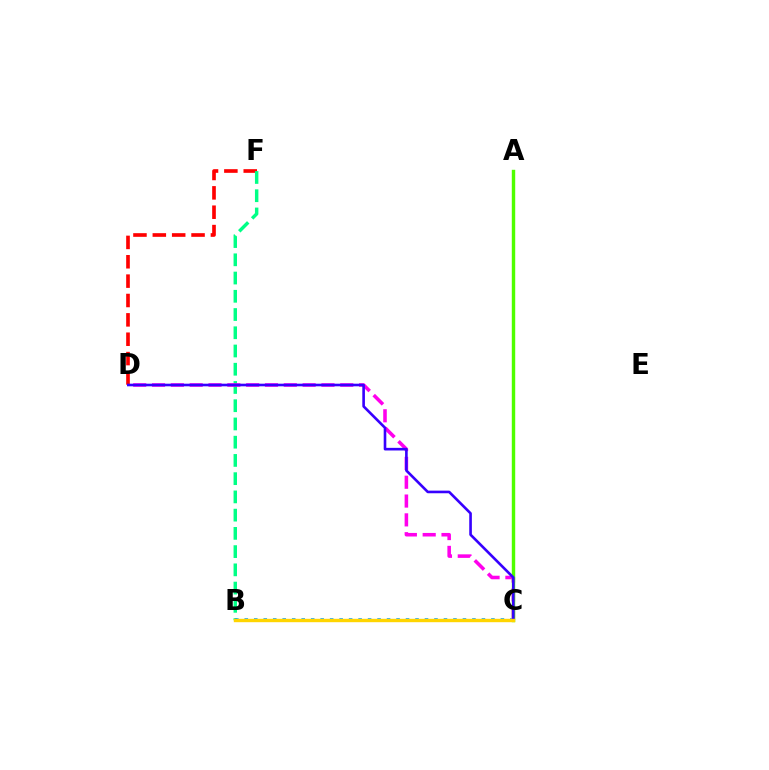{('D', 'F'): [{'color': '#ff0000', 'line_style': 'dashed', 'thickness': 2.63}], ('B', 'F'): [{'color': '#00ff86', 'line_style': 'dashed', 'thickness': 2.48}], ('B', 'C'): [{'color': '#009eff', 'line_style': 'dotted', 'thickness': 2.58}, {'color': '#ffd500', 'line_style': 'solid', 'thickness': 2.44}], ('C', 'D'): [{'color': '#ff00ed', 'line_style': 'dashed', 'thickness': 2.56}, {'color': '#3700ff', 'line_style': 'solid', 'thickness': 1.89}], ('A', 'C'): [{'color': '#4fff00', 'line_style': 'solid', 'thickness': 2.46}]}